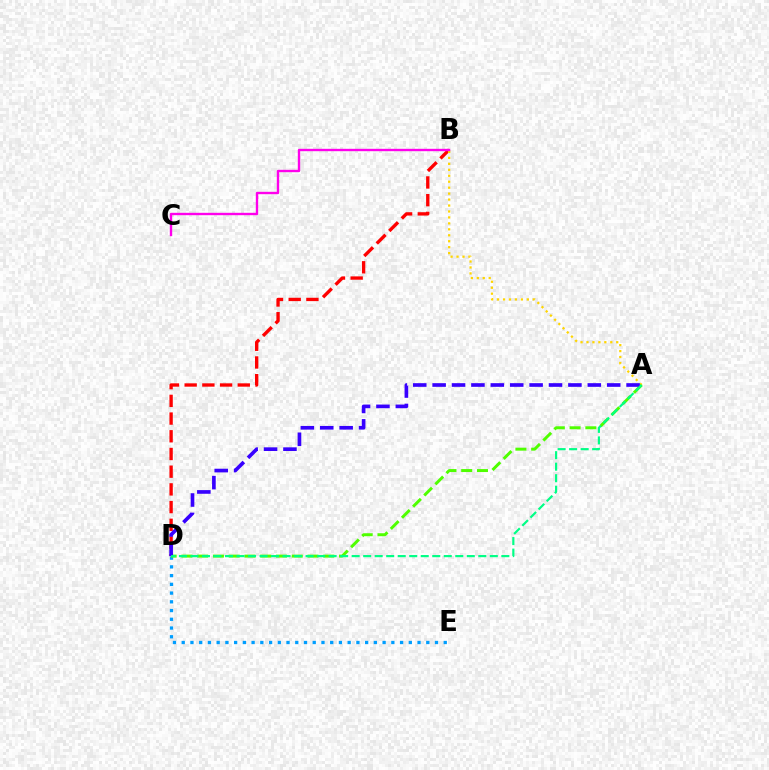{('B', 'D'): [{'color': '#ff0000', 'line_style': 'dashed', 'thickness': 2.41}], ('D', 'E'): [{'color': '#009eff', 'line_style': 'dotted', 'thickness': 2.37}], ('A', 'B'): [{'color': '#ffd500', 'line_style': 'dotted', 'thickness': 1.62}], ('A', 'D'): [{'color': '#4fff00', 'line_style': 'dashed', 'thickness': 2.14}, {'color': '#3700ff', 'line_style': 'dashed', 'thickness': 2.63}, {'color': '#00ff86', 'line_style': 'dashed', 'thickness': 1.56}], ('B', 'C'): [{'color': '#ff00ed', 'line_style': 'solid', 'thickness': 1.71}]}